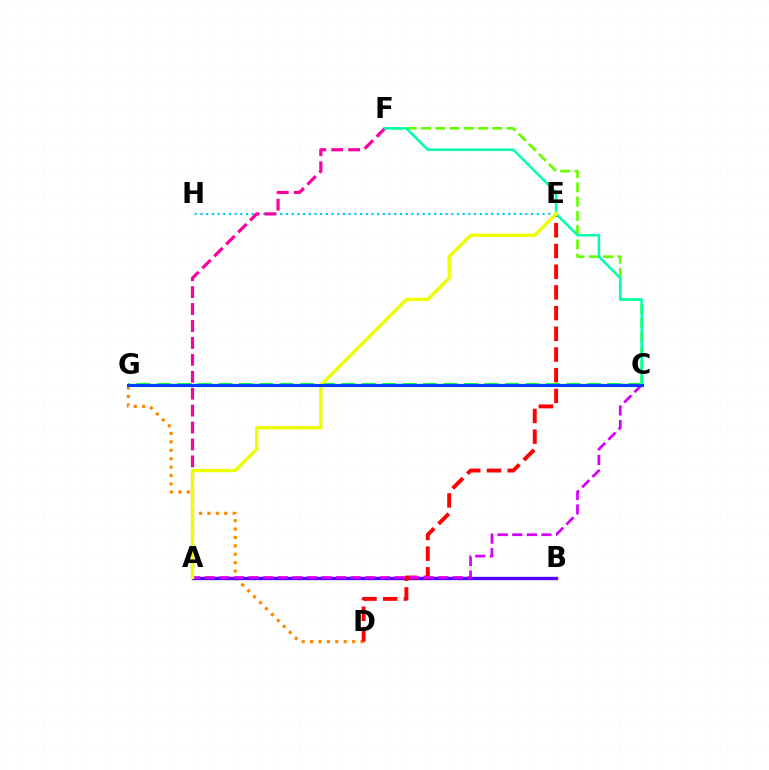{('D', 'G'): [{'color': '#ff8800', 'line_style': 'dotted', 'thickness': 2.28}], ('C', 'G'): [{'color': '#00ff27', 'line_style': 'dashed', 'thickness': 2.78}, {'color': '#003fff', 'line_style': 'solid', 'thickness': 2.21}], ('A', 'B'): [{'color': '#4f00ff', 'line_style': 'solid', 'thickness': 2.41}], ('C', 'F'): [{'color': '#66ff00', 'line_style': 'dashed', 'thickness': 1.94}, {'color': '#00ffaf', 'line_style': 'solid', 'thickness': 1.8}], ('D', 'E'): [{'color': '#ff0000', 'line_style': 'dashed', 'thickness': 2.81}], ('E', 'H'): [{'color': '#00c7ff', 'line_style': 'dotted', 'thickness': 1.55}], ('A', 'F'): [{'color': '#ff00a0', 'line_style': 'dashed', 'thickness': 2.3}], ('A', 'C'): [{'color': '#d600ff', 'line_style': 'dashed', 'thickness': 1.98}], ('A', 'E'): [{'color': '#eeff00', 'line_style': 'solid', 'thickness': 2.42}]}